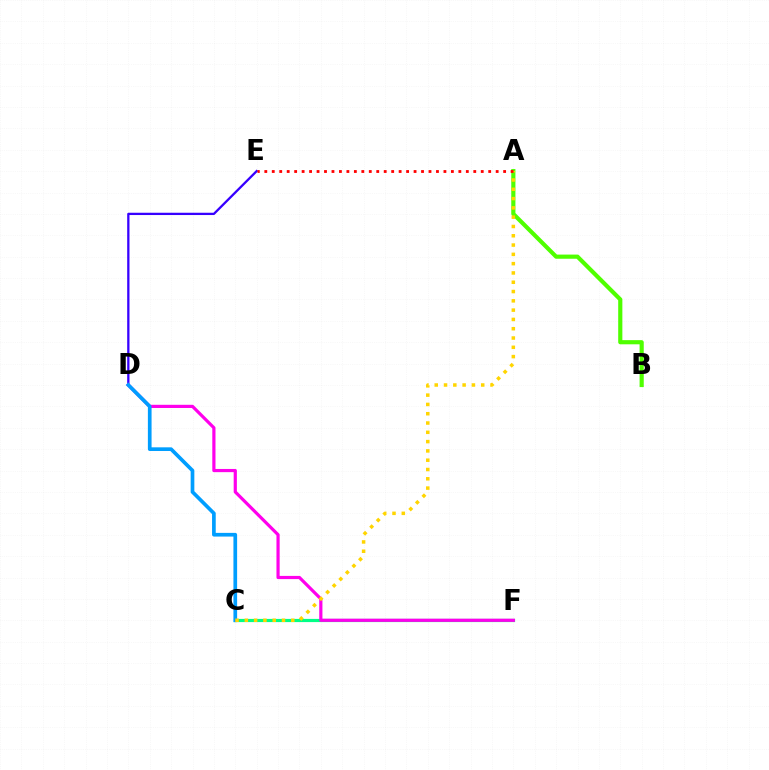{('A', 'B'): [{'color': '#4fff00', 'line_style': 'solid', 'thickness': 3.0}], ('D', 'E'): [{'color': '#3700ff', 'line_style': 'solid', 'thickness': 1.65}], ('C', 'F'): [{'color': '#00ff86', 'line_style': 'solid', 'thickness': 2.3}], ('D', 'F'): [{'color': '#ff00ed', 'line_style': 'solid', 'thickness': 2.3}], ('C', 'D'): [{'color': '#009eff', 'line_style': 'solid', 'thickness': 2.65}], ('A', 'C'): [{'color': '#ffd500', 'line_style': 'dotted', 'thickness': 2.53}], ('A', 'E'): [{'color': '#ff0000', 'line_style': 'dotted', 'thickness': 2.03}]}